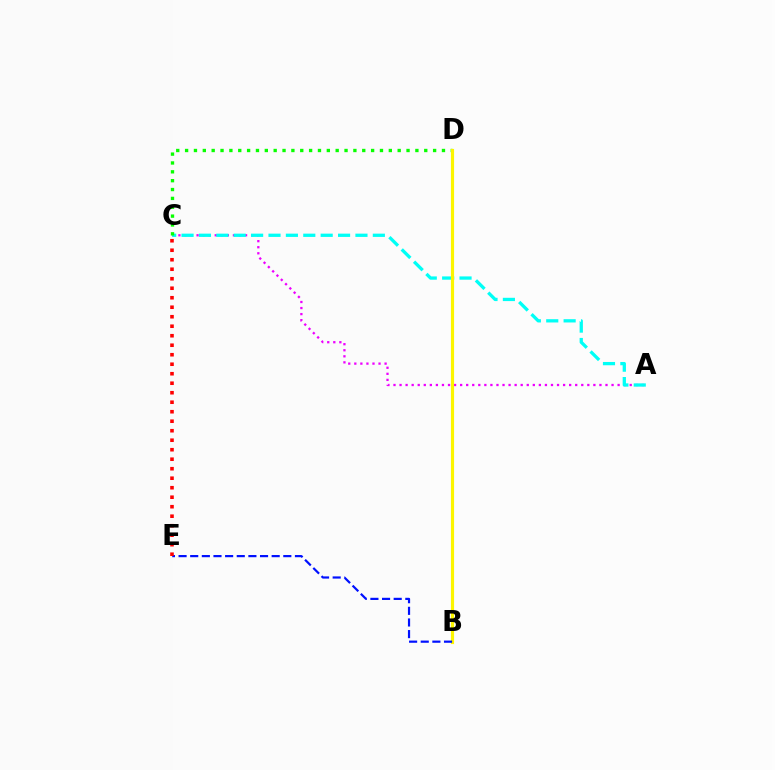{('A', 'C'): [{'color': '#ee00ff', 'line_style': 'dotted', 'thickness': 1.65}, {'color': '#00fff6', 'line_style': 'dashed', 'thickness': 2.36}], ('C', 'D'): [{'color': '#08ff00', 'line_style': 'dotted', 'thickness': 2.41}], ('B', 'D'): [{'color': '#fcf500', 'line_style': 'solid', 'thickness': 2.28}], ('B', 'E'): [{'color': '#0010ff', 'line_style': 'dashed', 'thickness': 1.58}], ('C', 'E'): [{'color': '#ff0000', 'line_style': 'dotted', 'thickness': 2.58}]}